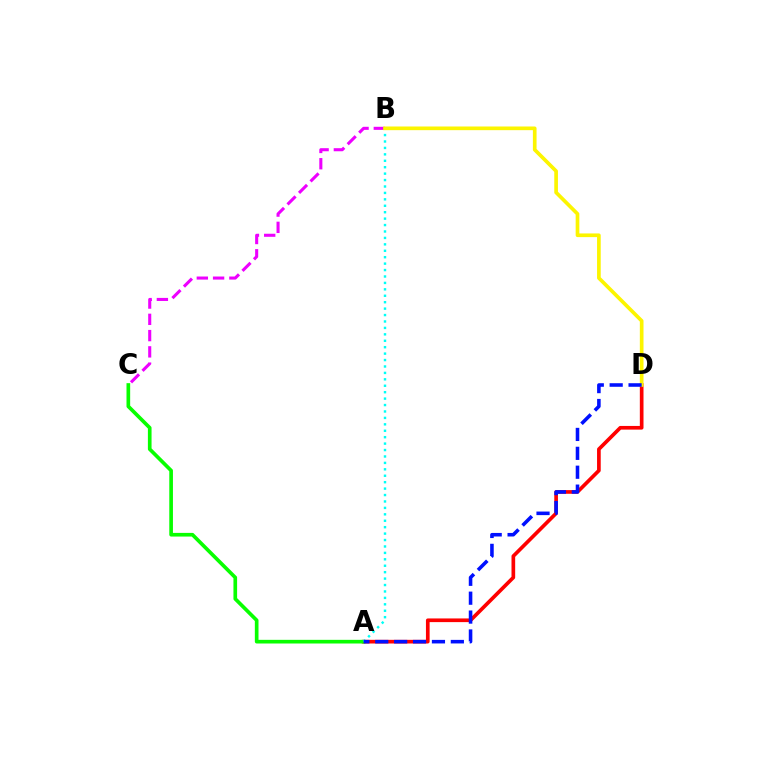{('A', 'D'): [{'color': '#ff0000', 'line_style': 'solid', 'thickness': 2.65}, {'color': '#0010ff', 'line_style': 'dashed', 'thickness': 2.57}], ('B', 'C'): [{'color': '#ee00ff', 'line_style': 'dashed', 'thickness': 2.21}], ('A', 'C'): [{'color': '#08ff00', 'line_style': 'solid', 'thickness': 2.64}], ('A', 'B'): [{'color': '#00fff6', 'line_style': 'dotted', 'thickness': 1.75}], ('B', 'D'): [{'color': '#fcf500', 'line_style': 'solid', 'thickness': 2.64}]}